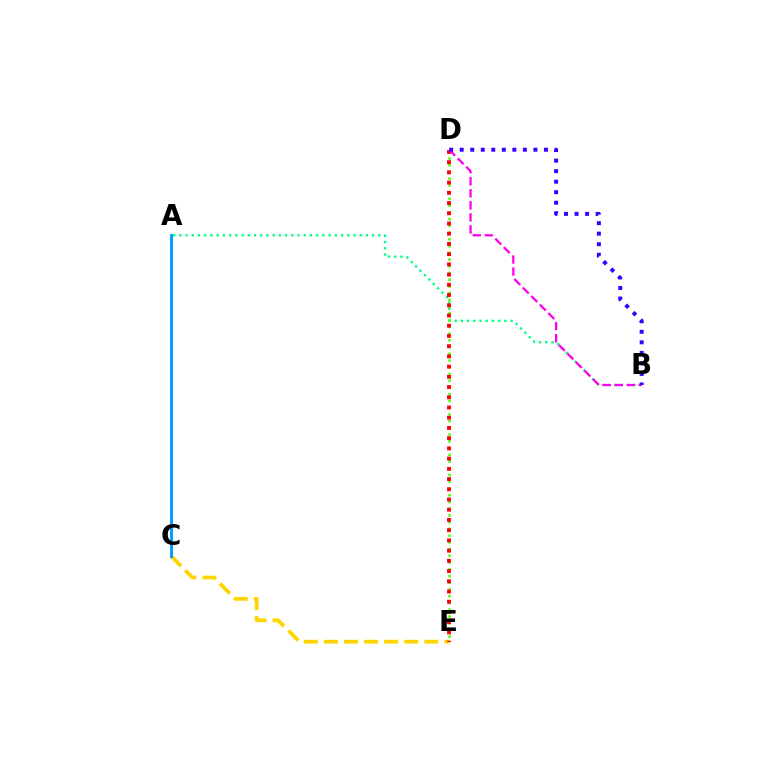{('C', 'E'): [{'color': '#ffd500', 'line_style': 'dashed', 'thickness': 2.73}], ('A', 'C'): [{'color': '#009eff', 'line_style': 'solid', 'thickness': 2.12}], ('A', 'B'): [{'color': '#00ff86', 'line_style': 'dotted', 'thickness': 1.69}], ('D', 'E'): [{'color': '#4fff00', 'line_style': 'dotted', 'thickness': 1.83}, {'color': '#ff0000', 'line_style': 'dotted', 'thickness': 2.78}], ('B', 'D'): [{'color': '#ff00ed', 'line_style': 'dashed', 'thickness': 1.64}, {'color': '#3700ff', 'line_style': 'dotted', 'thickness': 2.86}]}